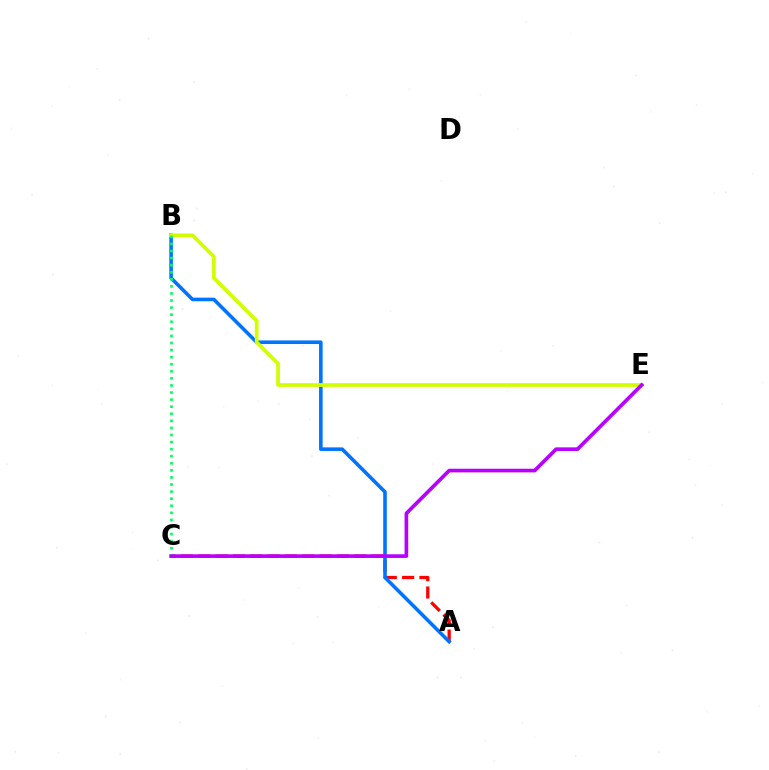{('A', 'C'): [{'color': '#ff0000', 'line_style': 'dashed', 'thickness': 2.35}], ('A', 'B'): [{'color': '#0074ff', 'line_style': 'solid', 'thickness': 2.58}], ('B', 'E'): [{'color': '#d1ff00', 'line_style': 'solid', 'thickness': 2.67}], ('B', 'C'): [{'color': '#00ff5c', 'line_style': 'dotted', 'thickness': 1.92}], ('C', 'E'): [{'color': '#b900ff', 'line_style': 'solid', 'thickness': 2.63}]}